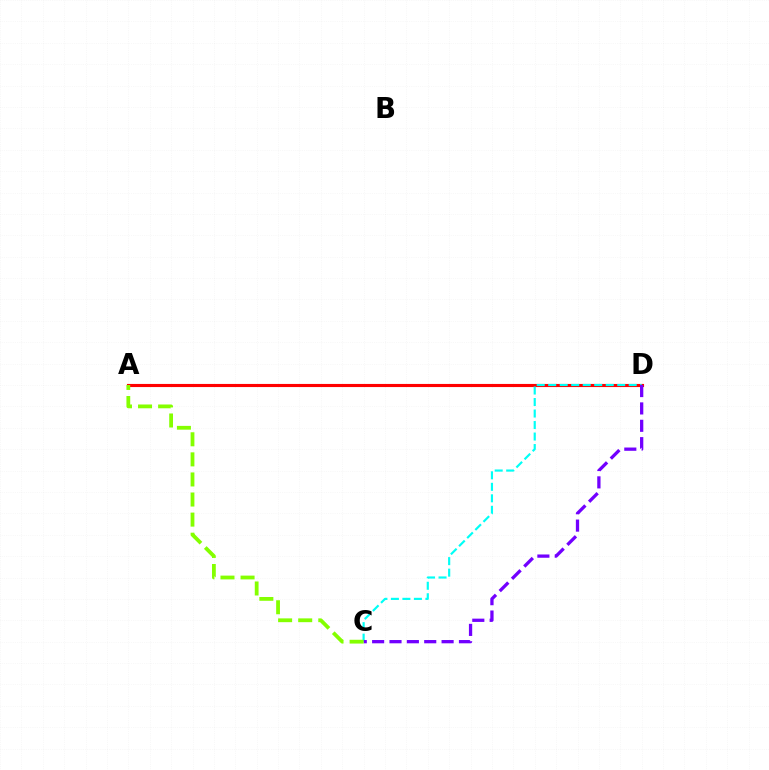{('A', 'D'): [{'color': '#ff0000', 'line_style': 'solid', 'thickness': 2.24}], ('C', 'D'): [{'color': '#00fff6', 'line_style': 'dashed', 'thickness': 1.56}, {'color': '#7200ff', 'line_style': 'dashed', 'thickness': 2.36}], ('A', 'C'): [{'color': '#84ff00', 'line_style': 'dashed', 'thickness': 2.73}]}